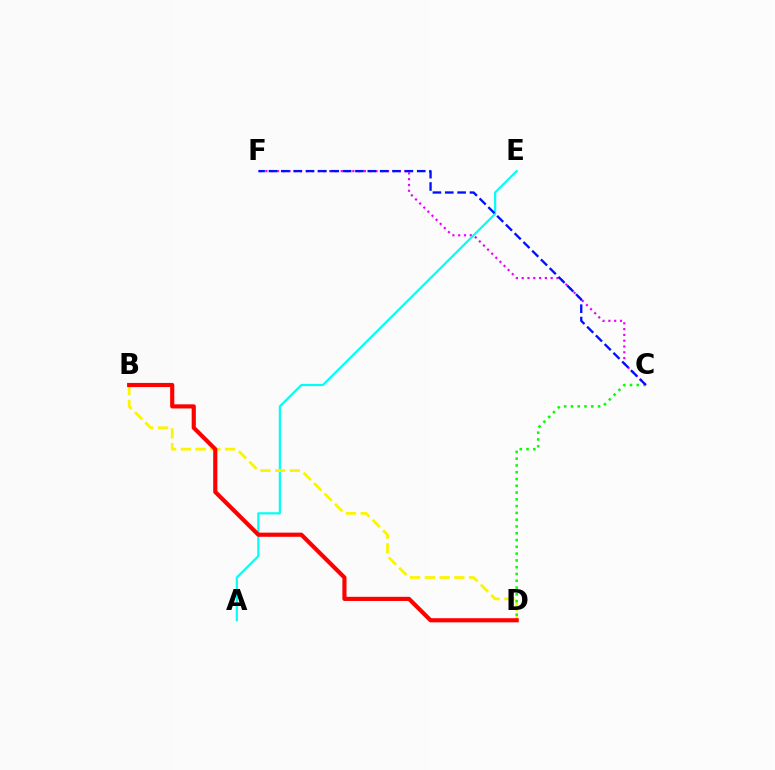{('C', 'F'): [{'color': '#ee00ff', 'line_style': 'dotted', 'thickness': 1.57}, {'color': '#0010ff', 'line_style': 'dashed', 'thickness': 1.68}], ('A', 'E'): [{'color': '#00fff6', 'line_style': 'solid', 'thickness': 1.57}], ('B', 'D'): [{'color': '#fcf500', 'line_style': 'dashed', 'thickness': 2.0}, {'color': '#ff0000', 'line_style': 'solid', 'thickness': 2.99}], ('C', 'D'): [{'color': '#08ff00', 'line_style': 'dotted', 'thickness': 1.84}]}